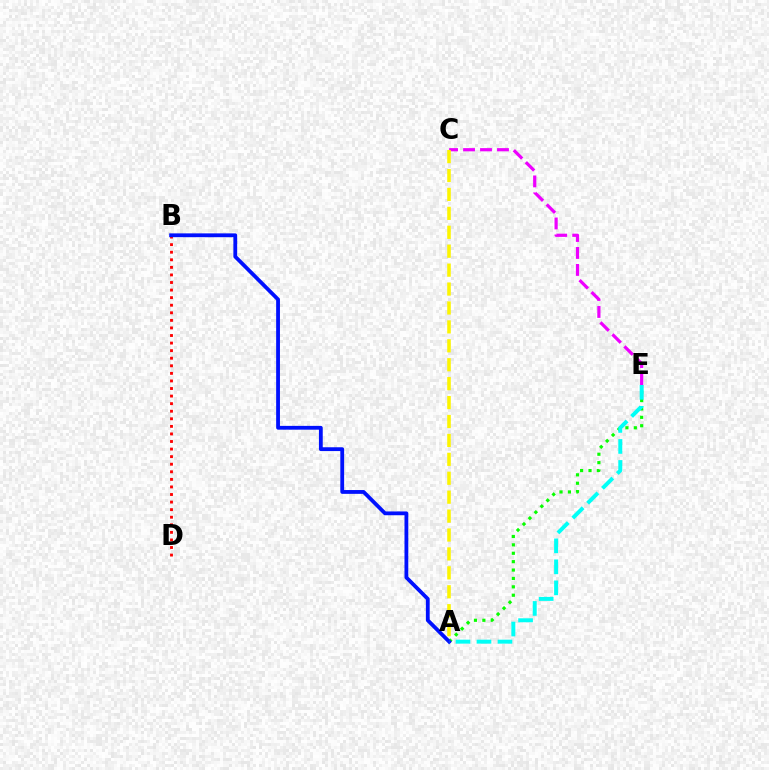{('B', 'D'): [{'color': '#ff0000', 'line_style': 'dotted', 'thickness': 2.06}], ('A', 'E'): [{'color': '#08ff00', 'line_style': 'dotted', 'thickness': 2.28}, {'color': '#00fff6', 'line_style': 'dashed', 'thickness': 2.85}], ('C', 'E'): [{'color': '#ee00ff', 'line_style': 'dashed', 'thickness': 2.3}], ('A', 'B'): [{'color': '#0010ff', 'line_style': 'solid', 'thickness': 2.74}], ('A', 'C'): [{'color': '#fcf500', 'line_style': 'dashed', 'thickness': 2.57}]}